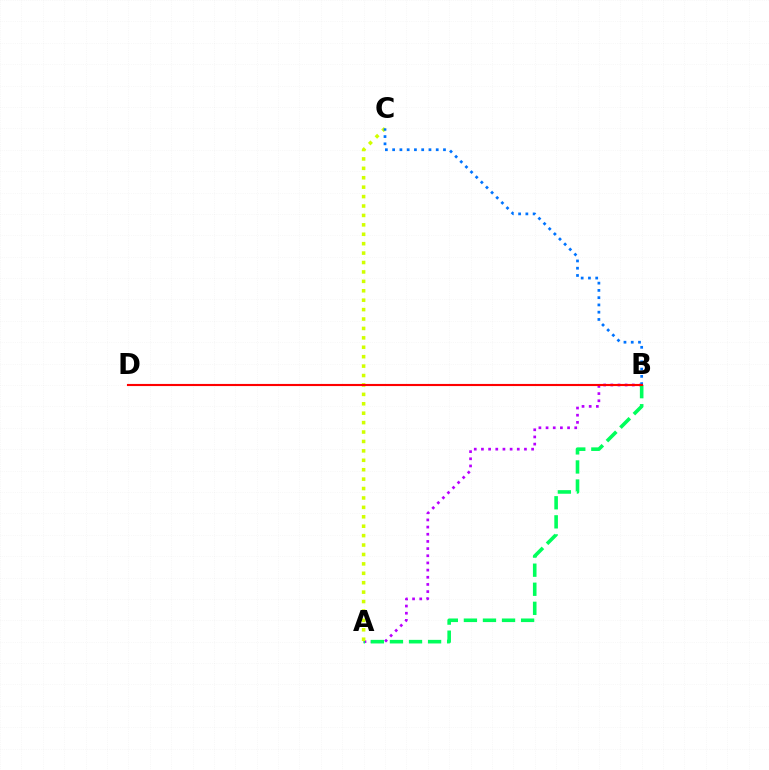{('A', 'B'): [{'color': '#b900ff', 'line_style': 'dotted', 'thickness': 1.95}, {'color': '#00ff5c', 'line_style': 'dashed', 'thickness': 2.59}], ('A', 'C'): [{'color': '#d1ff00', 'line_style': 'dotted', 'thickness': 2.56}], ('B', 'C'): [{'color': '#0074ff', 'line_style': 'dotted', 'thickness': 1.97}], ('B', 'D'): [{'color': '#ff0000', 'line_style': 'solid', 'thickness': 1.53}]}